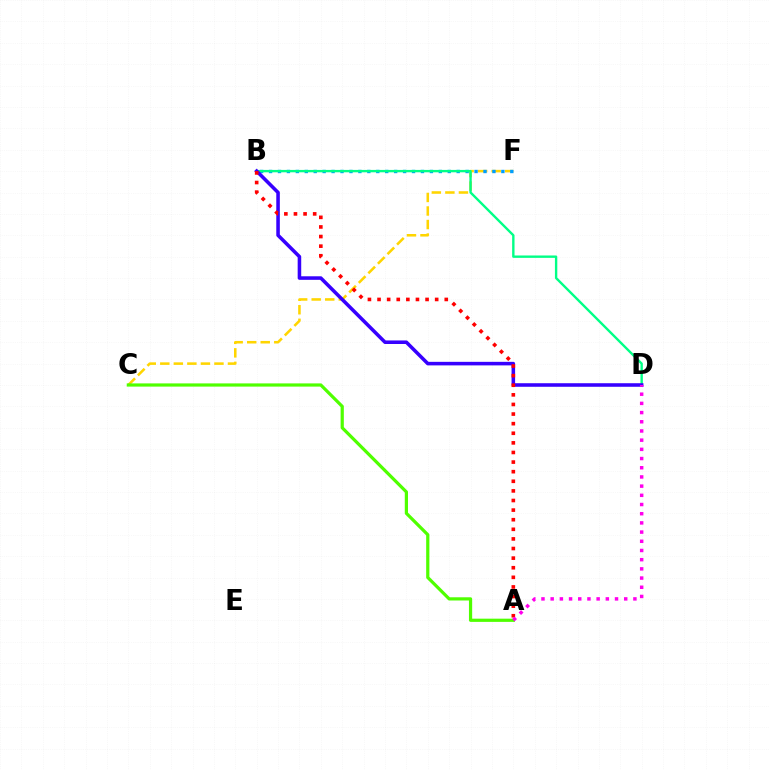{('C', 'F'): [{'color': '#ffd500', 'line_style': 'dashed', 'thickness': 1.84}], ('B', 'F'): [{'color': '#009eff', 'line_style': 'dotted', 'thickness': 2.43}], ('B', 'D'): [{'color': '#00ff86', 'line_style': 'solid', 'thickness': 1.71}, {'color': '#3700ff', 'line_style': 'solid', 'thickness': 2.56}], ('A', 'C'): [{'color': '#4fff00', 'line_style': 'solid', 'thickness': 2.31}], ('A', 'B'): [{'color': '#ff0000', 'line_style': 'dotted', 'thickness': 2.61}], ('A', 'D'): [{'color': '#ff00ed', 'line_style': 'dotted', 'thickness': 2.5}]}